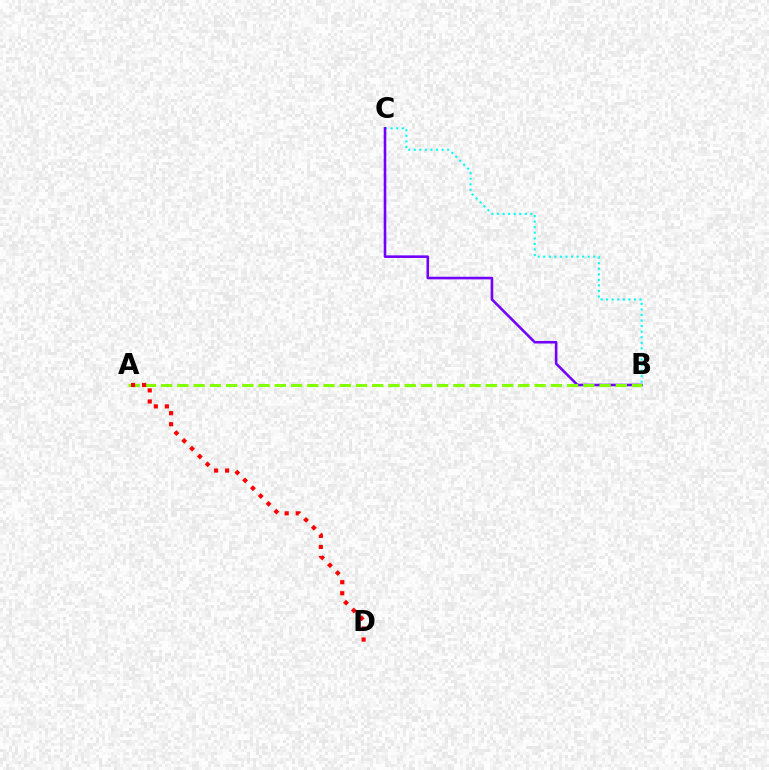{('B', 'C'): [{'color': '#00fff6', 'line_style': 'dotted', 'thickness': 1.51}, {'color': '#7200ff', 'line_style': 'solid', 'thickness': 1.87}], ('A', 'B'): [{'color': '#84ff00', 'line_style': 'dashed', 'thickness': 2.21}], ('A', 'D'): [{'color': '#ff0000', 'line_style': 'dotted', 'thickness': 3.0}]}